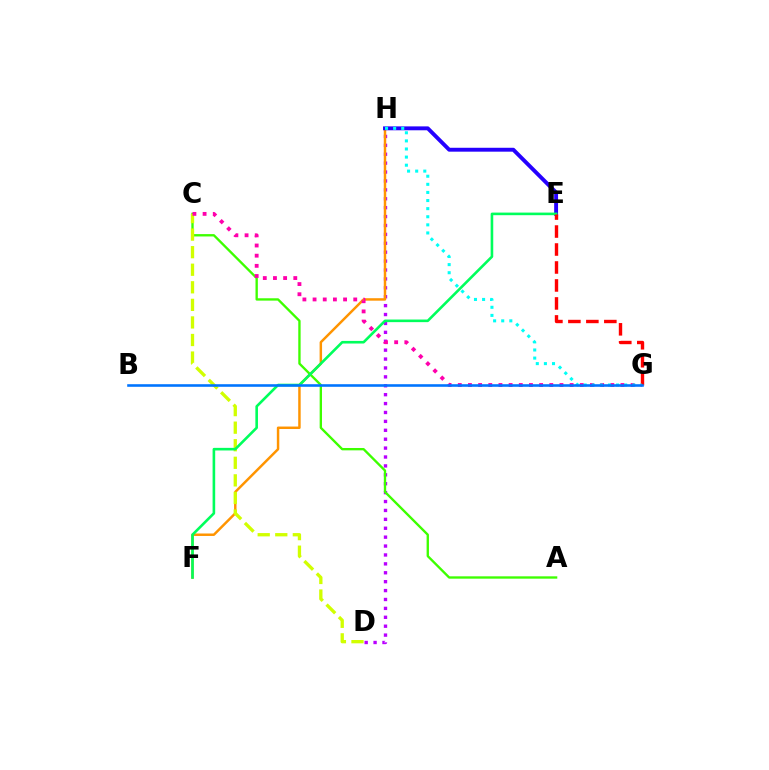{('D', 'H'): [{'color': '#b900ff', 'line_style': 'dotted', 'thickness': 2.42}], ('F', 'H'): [{'color': '#ff9400', 'line_style': 'solid', 'thickness': 1.78}], ('A', 'C'): [{'color': '#3dff00', 'line_style': 'solid', 'thickness': 1.69}], ('C', 'D'): [{'color': '#d1ff00', 'line_style': 'dashed', 'thickness': 2.39}], ('E', 'H'): [{'color': '#2500ff', 'line_style': 'solid', 'thickness': 2.81}], ('C', 'G'): [{'color': '#ff00ac', 'line_style': 'dotted', 'thickness': 2.76}], ('E', 'F'): [{'color': '#00ff5c', 'line_style': 'solid', 'thickness': 1.88}], ('E', 'G'): [{'color': '#ff0000', 'line_style': 'dashed', 'thickness': 2.44}], ('G', 'H'): [{'color': '#00fff6', 'line_style': 'dotted', 'thickness': 2.2}], ('B', 'G'): [{'color': '#0074ff', 'line_style': 'solid', 'thickness': 1.87}]}